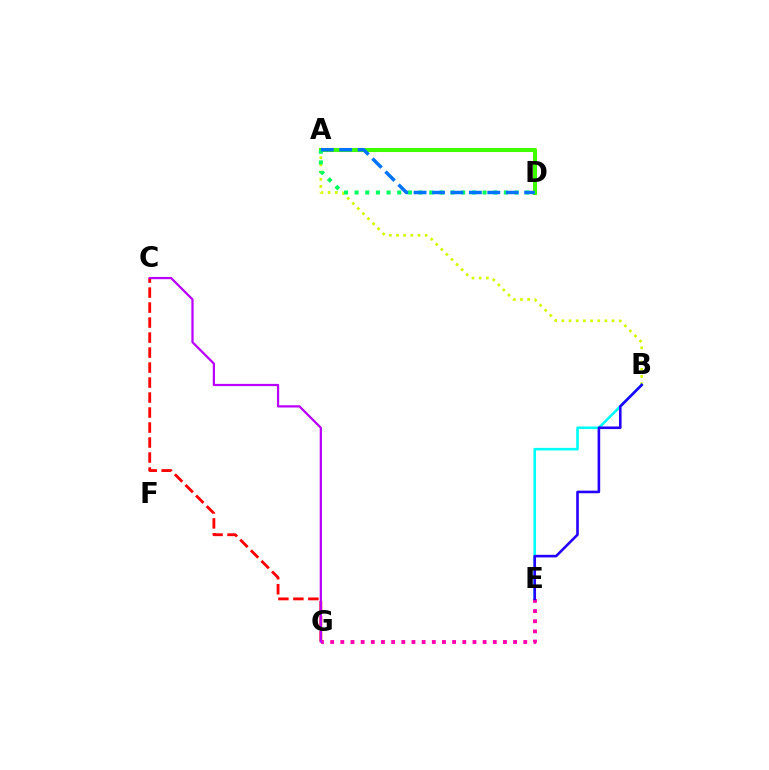{('C', 'G'): [{'color': '#ff0000', 'line_style': 'dashed', 'thickness': 2.04}, {'color': '#b900ff', 'line_style': 'solid', 'thickness': 1.61}], ('A', 'B'): [{'color': '#d1ff00', 'line_style': 'dotted', 'thickness': 1.95}], ('B', 'E'): [{'color': '#00fff6', 'line_style': 'solid', 'thickness': 1.87}, {'color': '#2500ff', 'line_style': 'solid', 'thickness': 1.87}], ('A', 'D'): [{'color': '#ff9400', 'line_style': 'solid', 'thickness': 2.93}, {'color': '#3dff00', 'line_style': 'solid', 'thickness': 2.85}, {'color': '#00ff5c', 'line_style': 'dotted', 'thickness': 2.9}, {'color': '#0074ff', 'line_style': 'dashed', 'thickness': 2.5}], ('E', 'G'): [{'color': '#ff00ac', 'line_style': 'dotted', 'thickness': 2.76}]}